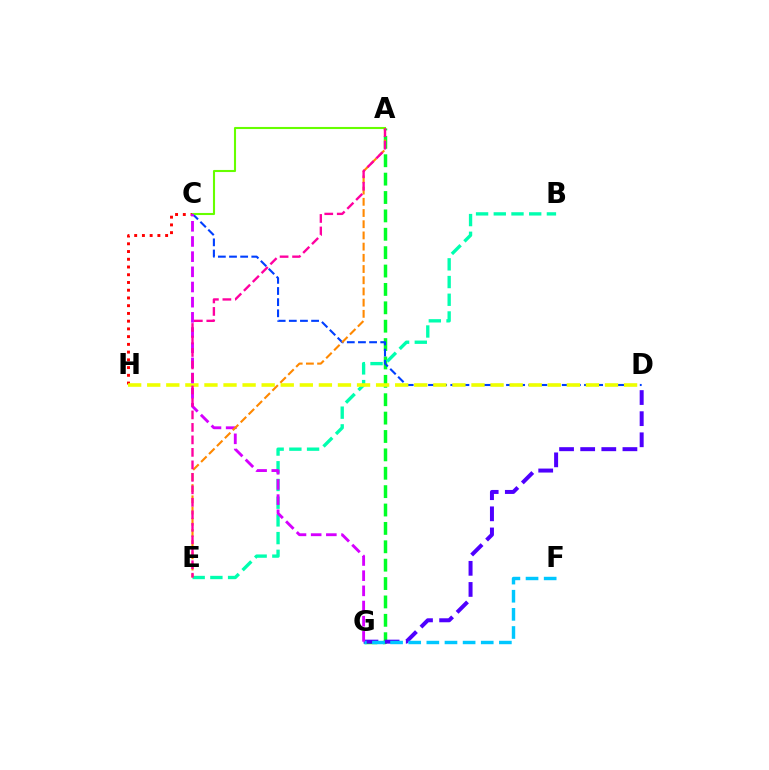{('A', 'G'): [{'color': '#00ff27', 'line_style': 'dashed', 'thickness': 2.5}], ('D', 'G'): [{'color': '#4f00ff', 'line_style': 'dashed', 'thickness': 2.87}], ('B', 'E'): [{'color': '#00ffaf', 'line_style': 'dashed', 'thickness': 2.41}], ('C', 'D'): [{'color': '#003fff', 'line_style': 'dashed', 'thickness': 1.51}], ('C', 'H'): [{'color': '#ff0000', 'line_style': 'dotted', 'thickness': 2.1}], ('A', 'C'): [{'color': '#66ff00', 'line_style': 'solid', 'thickness': 1.51}], ('F', 'G'): [{'color': '#00c7ff', 'line_style': 'dashed', 'thickness': 2.46}], ('D', 'H'): [{'color': '#eeff00', 'line_style': 'dashed', 'thickness': 2.59}], ('C', 'G'): [{'color': '#d600ff', 'line_style': 'dashed', 'thickness': 2.06}], ('A', 'E'): [{'color': '#ff8800', 'line_style': 'dashed', 'thickness': 1.52}, {'color': '#ff00a0', 'line_style': 'dashed', 'thickness': 1.7}]}